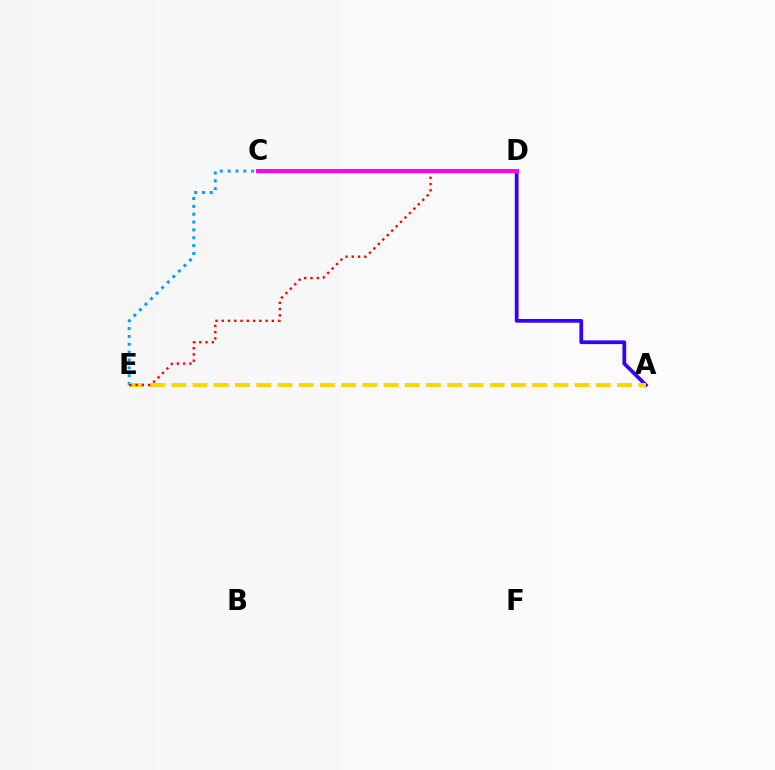{('A', 'D'): [{'color': '#3700ff', 'line_style': 'solid', 'thickness': 2.69}], ('C', 'E'): [{'color': '#009eff', 'line_style': 'dotted', 'thickness': 2.13}], ('A', 'E'): [{'color': '#ffd500', 'line_style': 'dashed', 'thickness': 2.88}], ('D', 'E'): [{'color': '#ff0000', 'line_style': 'dotted', 'thickness': 1.7}], ('C', 'D'): [{'color': '#00ff86', 'line_style': 'solid', 'thickness': 2.5}, {'color': '#4fff00', 'line_style': 'solid', 'thickness': 1.94}, {'color': '#ff00ed', 'line_style': 'solid', 'thickness': 2.87}]}